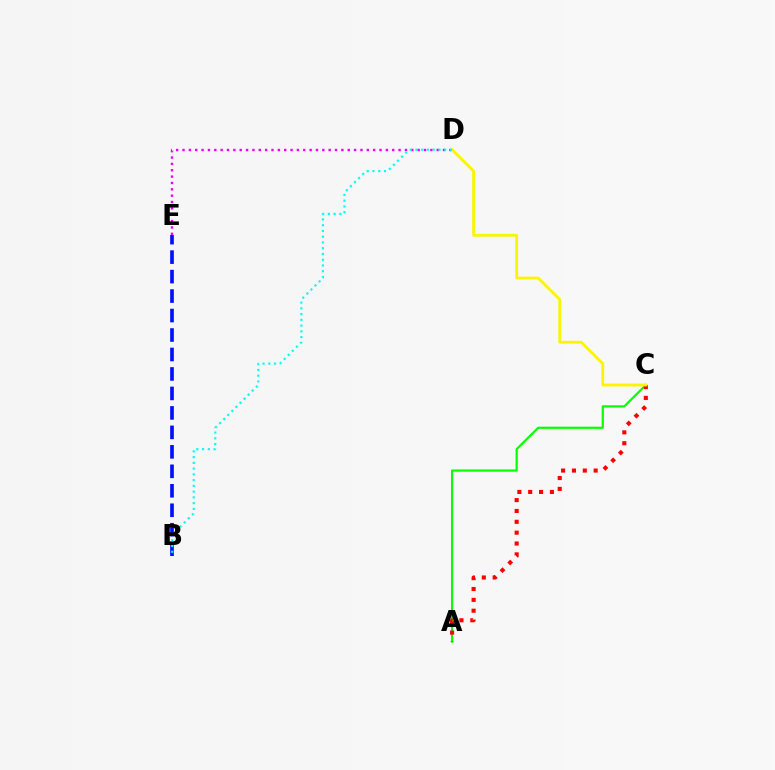{('B', 'E'): [{'color': '#0010ff', 'line_style': 'dashed', 'thickness': 2.65}], ('A', 'C'): [{'color': '#08ff00', 'line_style': 'solid', 'thickness': 1.59}, {'color': '#ff0000', 'line_style': 'dotted', 'thickness': 2.95}], ('D', 'E'): [{'color': '#ee00ff', 'line_style': 'dotted', 'thickness': 1.73}], ('C', 'D'): [{'color': '#fcf500', 'line_style': 'solid', 'thickness': 2.04}], ('B', 'D'): [{'color': '#00fff6', 'line_style': 'dotted', 'thickness': 1.56}]}